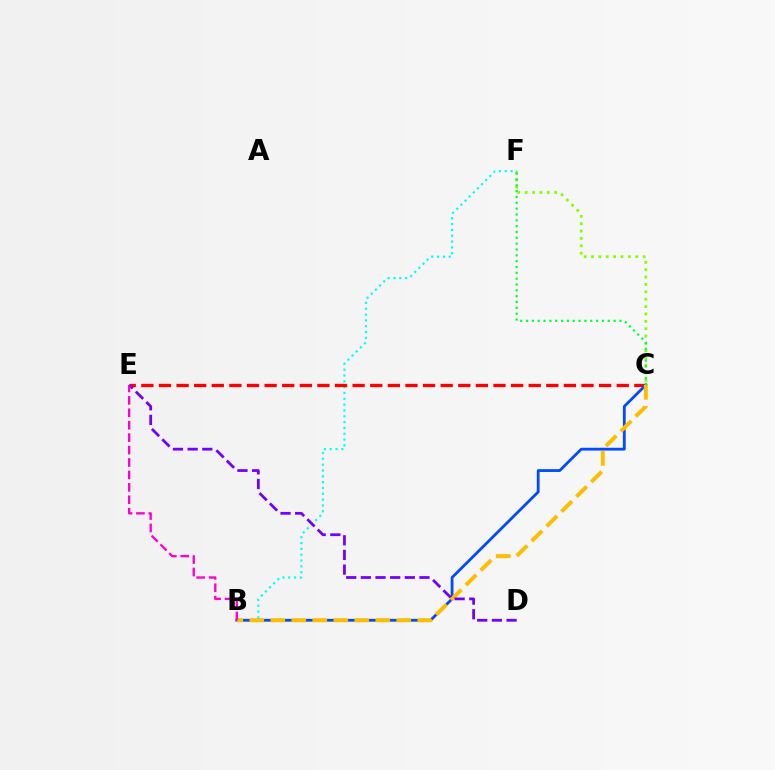{('B', 'F'): [{'color': '#00fff6', 'line_style': 'dotted', 'thickness': 1.58}], ('C', 'E'): [{'color': '#ff0000', 'line_style': 'dashed', 'thickness': 2.39}], ('C', 'F'): [{'color': '#84ff00', 'line_style': 'dotted', 'thickness': 2.0}, {'color': '#00ff39', 'line_style': 'dotted', 'thickness': 1.59}], ('B', 'C'): [{'color': '#004bff', 'line_style': 'solid', 'thickness': 2.01}, {'color': '#ffbd00', 'line_style': 'dashed', 'thickness': 2.85}], ('D', 'E'): [{'color': '#7200ff', 'line_style': 'dashed', 'thickness': 1.99}], ('B', 'E'): [{'color': '#ff00cf', 'line_style': 'dashed', 'thickness': 1.69}]}